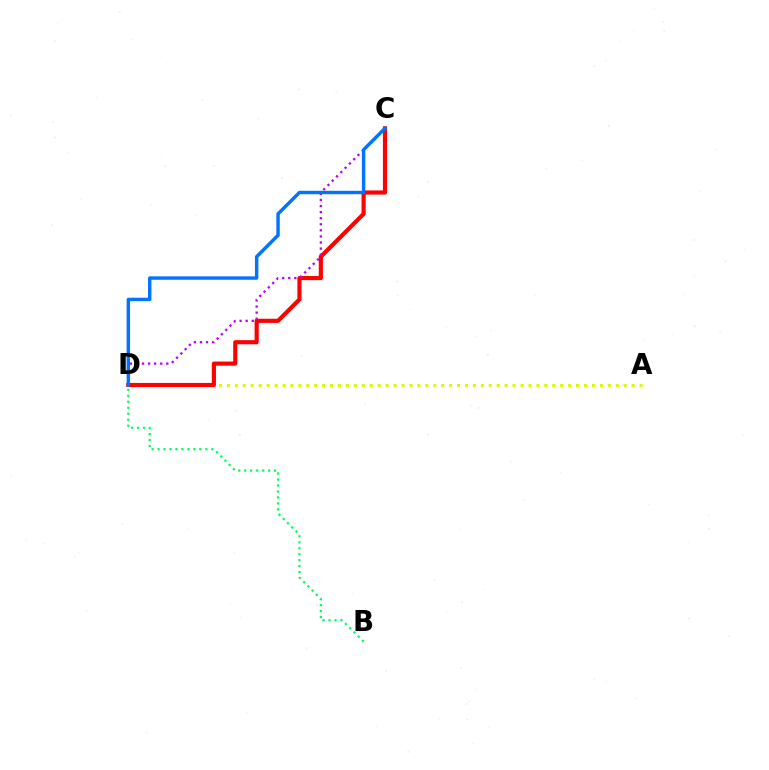{('A', 'D'): [{'color': '#d1ff00', 'line_style': 'dotted', 'thickness': 2.16}], ('C', 'D'): [{'color': '#ff0000', 'line_style': 'solid', 'thickness': 2.99}, {'color': '#b900ff', 'line_style': 'dotted', 'thickness': 1.65}, {'color': '#0074ff', 'line_style': 'solid', 'thickness': 2.46}], ('B', 'D'): [{'color': '#00ff5c', 'line_style': 'dotted', 'thickness': 1.62}]}